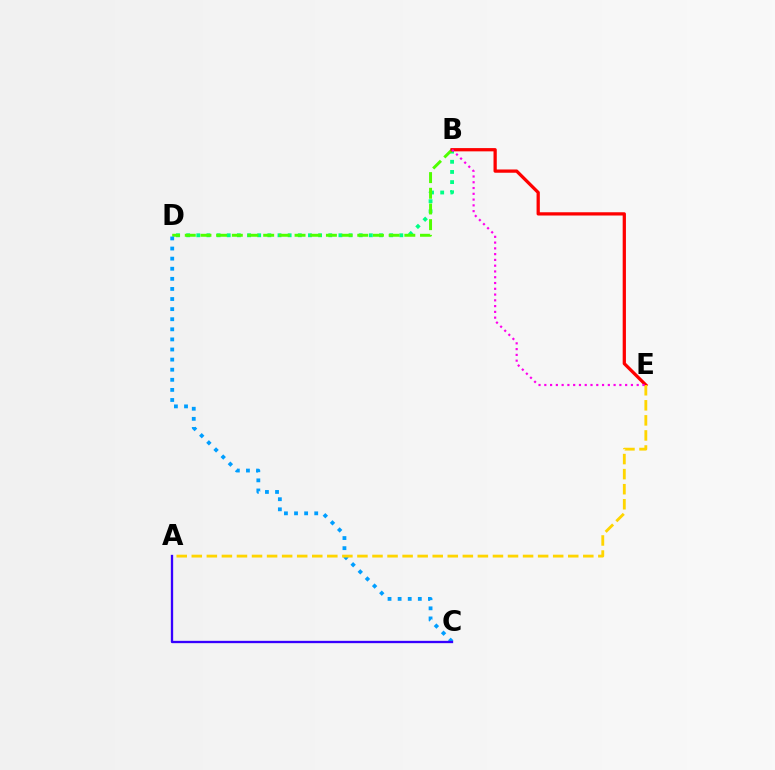{('B', 'D'): [{'color': '#00ff86', 'line_style': 'dotted', 'thickness': 2.76}, {'color': '#4fff00', 'line_style': 'dashed', 'thickness': 2.13}], ('C', 'D'): [{'color': '#009eff', 'line_style': 'dotted', 'thickness': 2.74}], ('A', 'C'): [{'color': '#3700ff', 'line_style': 'solid', 'thickness': 1.67}], ('B', 'E'): [{'color': '#ff0000', 'line_style': 'solid', 'thickness': 2.35}, {'color': '#ff00ed', 'line_style': 'dotted', 'thickness': 1.57}], ('A', 'E'): [{'color': '#ffd500', 'line_style': 'dashed', 'thickness': 2.05}]}